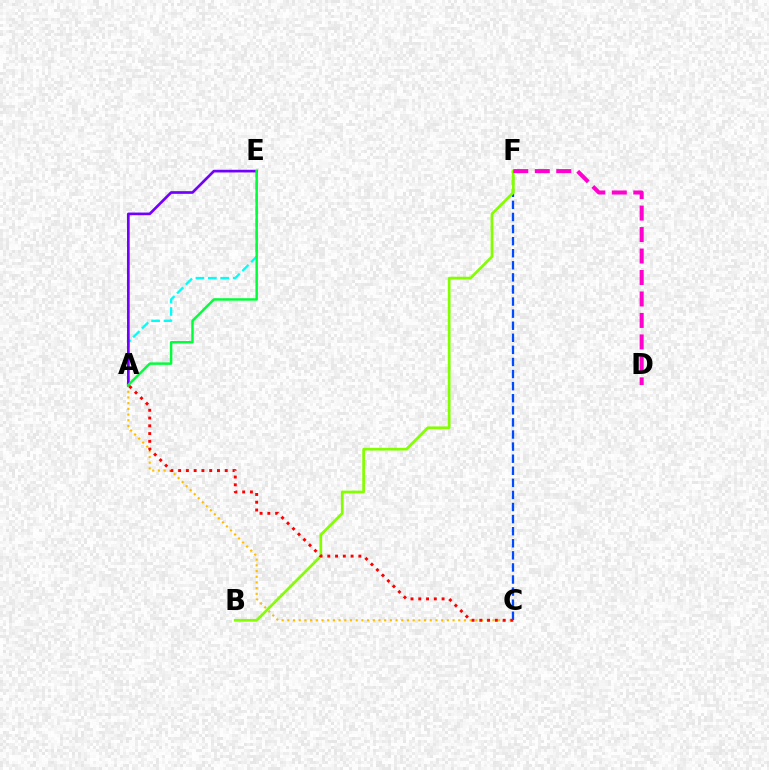{('A', 'E'): [{'color': '#00fff6', 'line_style': 'dashed', 'thickness': 1.69}, {'color': '#7200ff', 'line_style': 'solid', 'thickness': 1.93}, {'color': '#00ff39', 'line_style': 'solid', 'thickness': 1.77}], ('C', 'F'): [{'color': '#004bff', 'line_style': 'dashed', 'thickness': 1.64}], ('A', 'C'): [{'color': '#ffbd00', 'line_style': 'dotted', 'thickness': 1.55}, {'color': '#ff0000', 'line_style': 'dotted', 'thickness': 2.11}], ('B', 'F'): [{'color': '#84ff00', 'line_style': 'solid', 'thickness': 1.94}], ('D', 'F'): [{'color': '#ff00cf', 'line_style': 'dashed', 'thickness': 2.92}]}